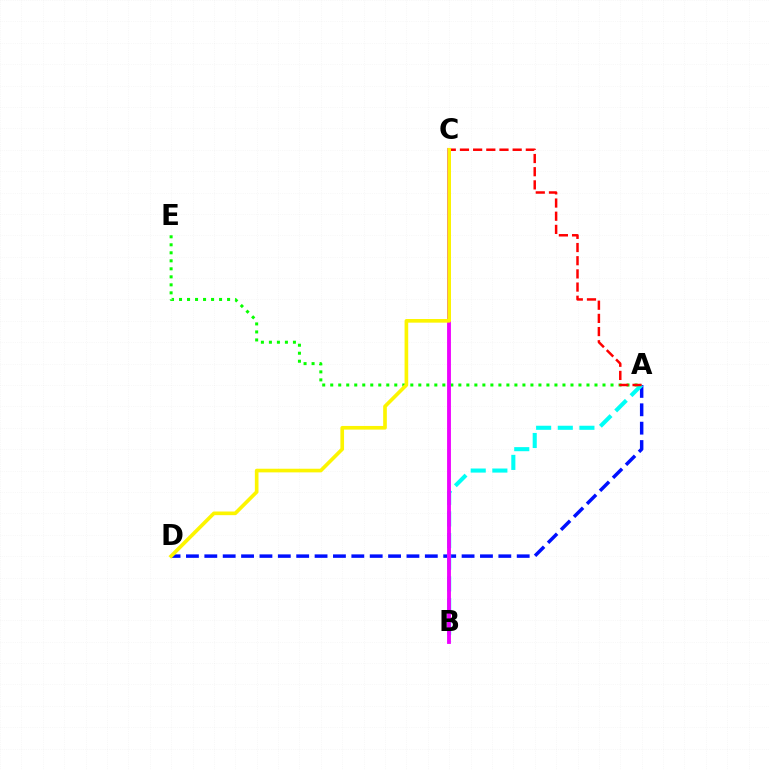{('A', 'D'): [{'color': '#0010ff', 'line_style': 'dashed', 'thickness': 2.5}], ('A', 'B'): [{'color': '#00fff6', 'line_style': 'dashed', 'thickness': 2.94}], ('A', 'E'): [{'color': '#08ff00', 'line_style': 'dotted', 'thickness': 2.18}], ('B', 'C'): [{'color': '#ee00ff', 'line_style': 'solid', 'thickness': 2.76}], ('A', 'C'): [{'color': '#ff0000', 'line_style': 'dashed', 'thickness': 1.79}], ('C', 'D'): [{'color': '#fcf500', 'line_style': 'solid', 'thickness': 2.63}]}